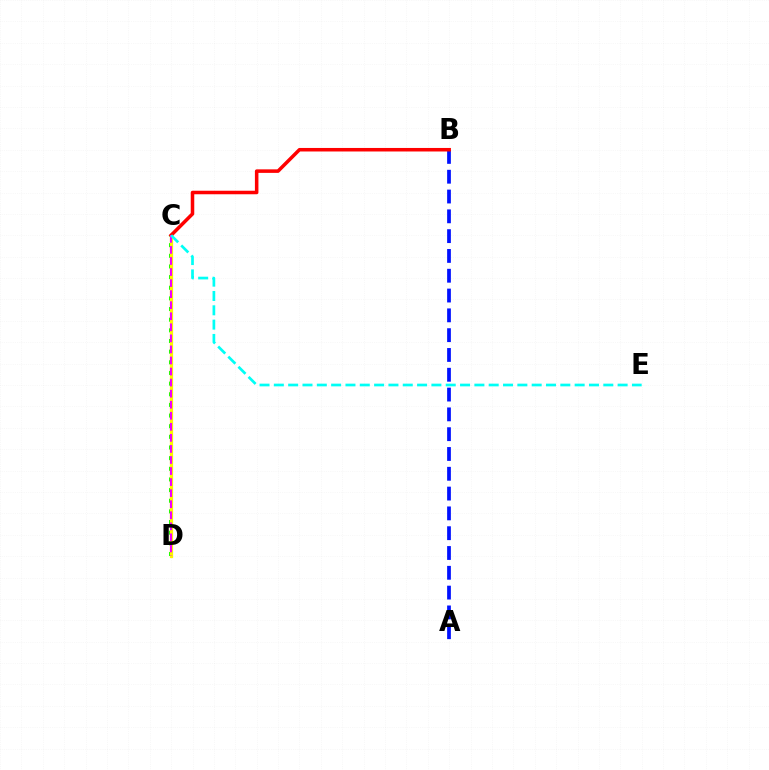{('A', 'B'): [{'color': '#0010ff', 'line_style': 'dashed', 'thickness': 2.69}], ('C', 'D'): [{'color': '#08ff00', 'line_style': 'dotted', 'thickness': 2.89}, {'color': '#fcf500', 'line_style': 'solid', 'thickness': 2.34}, {'color': '#ee00ff', 'line_style': 'dashed', 'thickness': 1.5}], ('B', 'C'): [{'color': '#ff0000', 'line_style': 'solid', 'thickness': 2.54}], ('C', 'E'): [{'color': '#00fff6', 'line_style': 'dashed', 'thickness': 1.95}]}